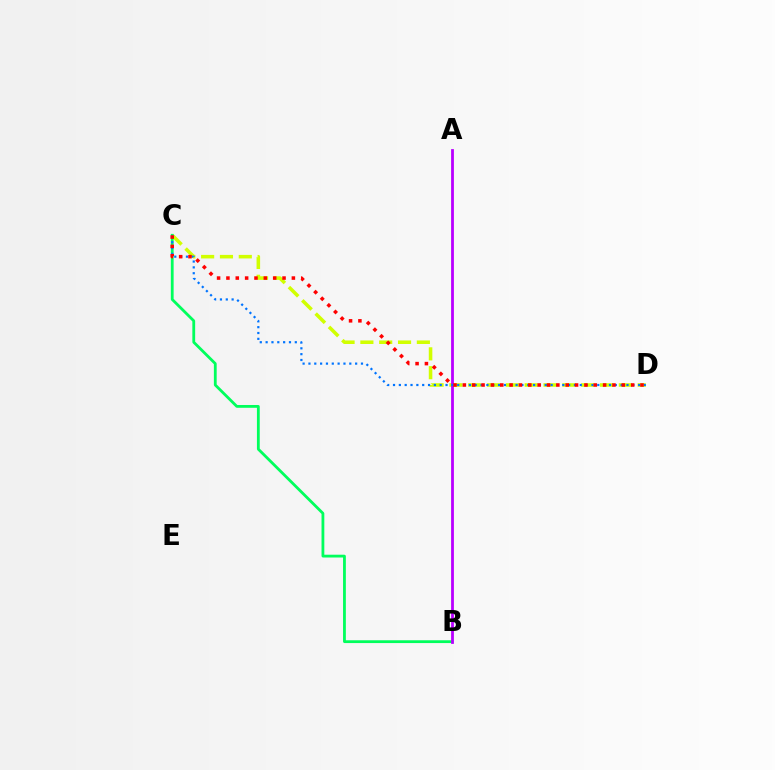{('C', 'D'): [{'color': '#d1ff00', 'line_style': 'dashed', 'thickness': 2.56}, {'color': '#0074ff', 'line_style': 'dotted', 'thickness': 1.59}, {'color': '#ff0000', 'line_style': 'dotted', 'thickness': 2.54}], ('B', 'C'): [{'color': '#00ff5c', 'line_style': 'solid', 'thickness': 2.01}], ('A', 'B'): [{'color': '#b900ff', 'line_style': 'solid', 'thickness': 2.01}]}